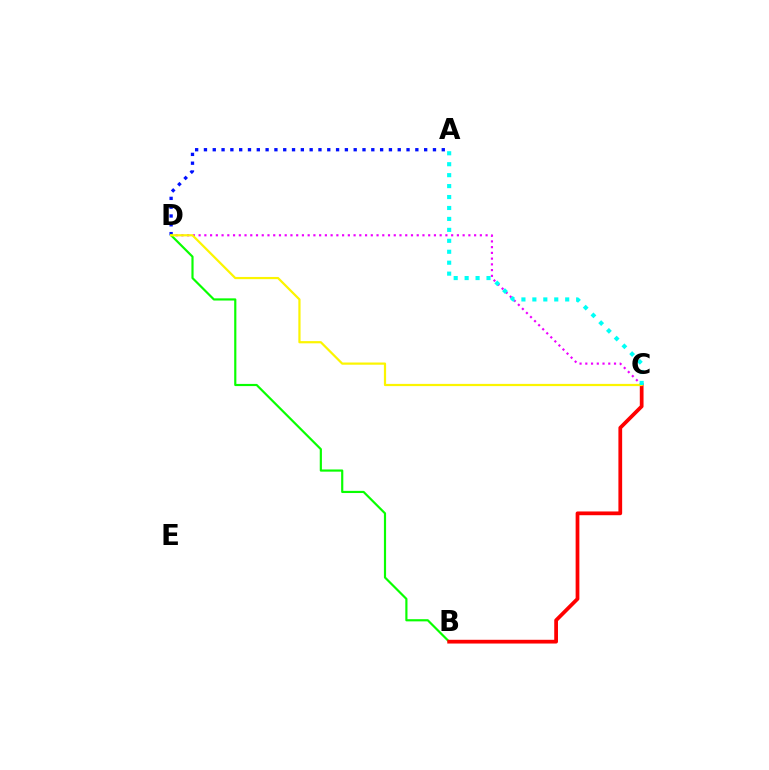{('A', 'D'): [{'color': '#0010ff', 'line_style': 'dotted', 'thickness': 2.39}], ('C', 'D'): [{'color': '#ee00ff', 'line_style': 'dotted', 'thickness': 1.56}, {'color': '#fcf500', 'line_style': 'solid', 'thickness': 1.59}], ('B', 'D'): [{'color': '#08ff00', 'line_style': 'solid', 'thickness': 1.57}], ('B', 'C'): [{'color': '#ff0000', 'line_style': 'solid', 'thickness': 2.7}], ('A', 'C'): [{'color': '#00fff6', 'line_style': 'dotted', 'thickness': 2.97}]}